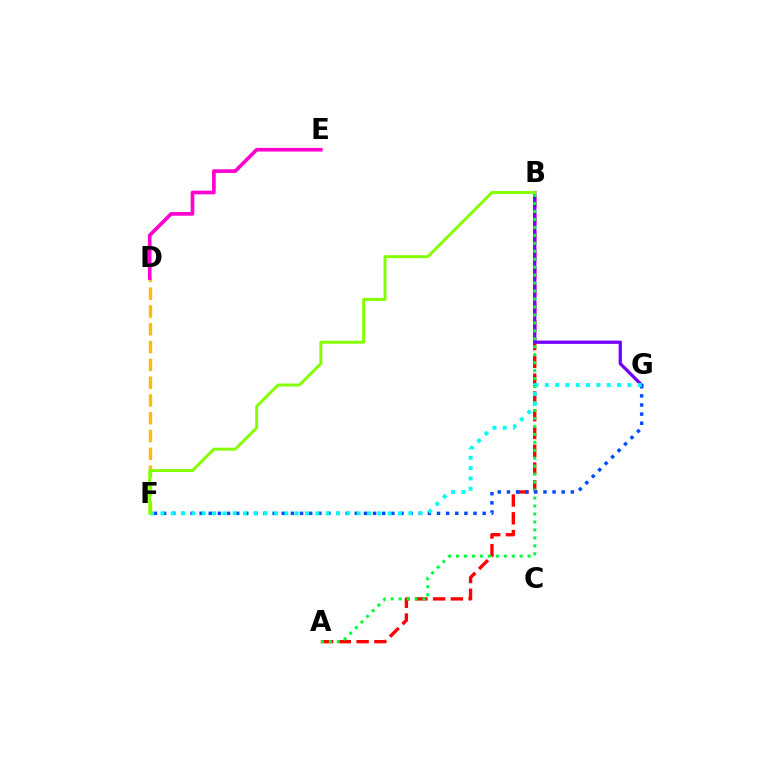{('A', 'B'): [{'color': '#ff0000', 'line_style': 'dashed', 'thickness': 2.42}, {'color': '#00ff39', 'line_style': 'dotted', 'thickness': 2.16}], ('B', 'G'): [{'color': '#7200ff', 'line_style': 'solid', 'thickness': 2.36}], ('F', 'G'): [{'color': '#004bff', 'line_style': 'dotted', 'thickness': 2.48}, {'color': '#00fff6', 'line_style': 'dotted', 'thickness': 2.81}], ('D', 'F'): [{'color': '#ffbd00', 'line_style': 'dashed', 'thickness': 2.42}], ('B', 'F'): [{'color': '#84ff00', 'line_style': 'solid', 'thickness': 2.12}], ('D', 'E'): [{'color': '#ff00cf', 'line_style': 'solid', 'thickness': 2.63}]}